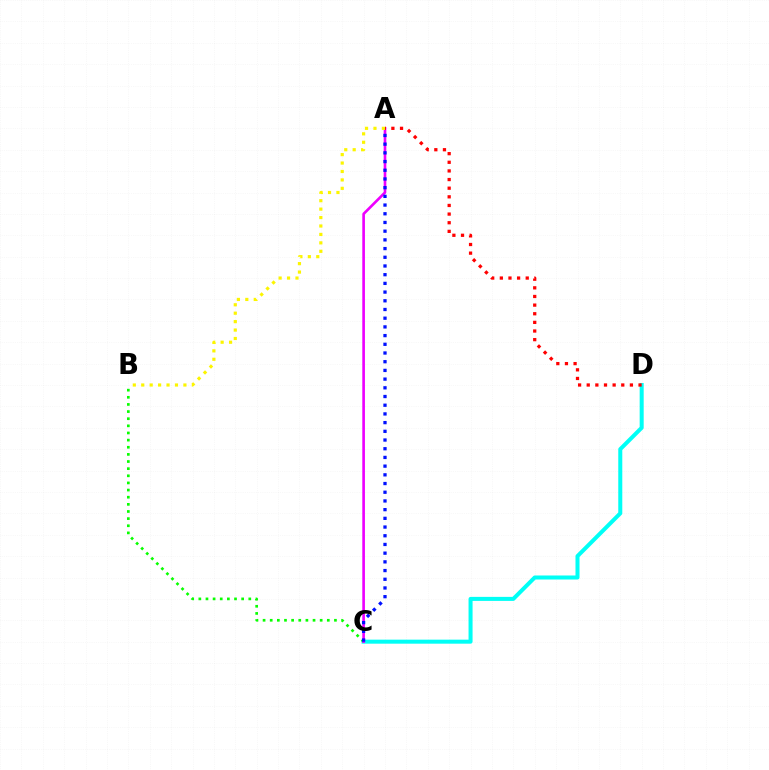{('C', 'D'): [{'color': '#00fff6', 'line_style': 'solid', 'thickness': 2.9}], ('B', 'C'): [{'color': '#08ff00', 'line_style': 'dotted', 'thickness': 1.94}], ('A', 'C'): [{'color': '#ee00ff', 'line_style': 'solid', 'thickness': 1.9}, {'color': '#0010ff', 'line_style': 'dotted', 'thickness': 2.36}], ('A', 'B'): [{'color': '#fcf500', 'line_style': 'dotted', 'thickness': 2.29}], ('A', 'D'): [{'color': '#ff0000', 'line_style': 'dotted', 'thickness': 2.35}]}